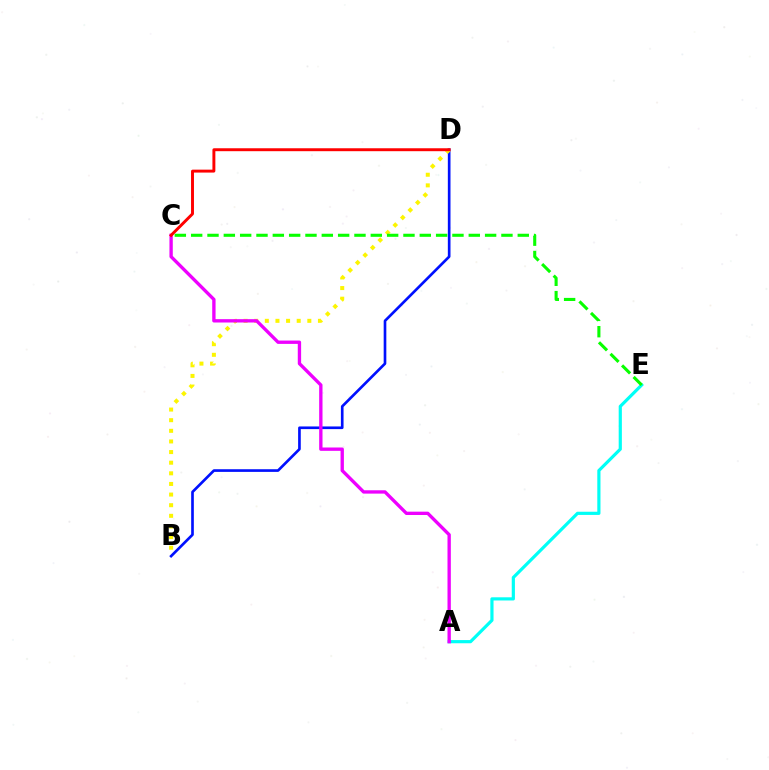{('B', 'D'): [{'color': '#0010ff', 'line_style': 'solid', 'thickness': 1.91}, {'color': '#fcf500', 'line_style': 'dotted', 'thickness': 2.89}], ('A', 'E'): [{'color': '#00fff6', 'line_style': 'solid', 'thickness': 2.29}], ('A', 'C'): [{'color': '#ee00ff', 'line_style': 'solid', 'thickness': 2.41}], ('C', 'D'): [{'color': '#ff0000', 'line_style': 'solid', 'thickness': 2.11}], ('C', 'E'): [{'color': '#08ff00', 'line_style': 'dashed', 'thickness': 2.22}]}